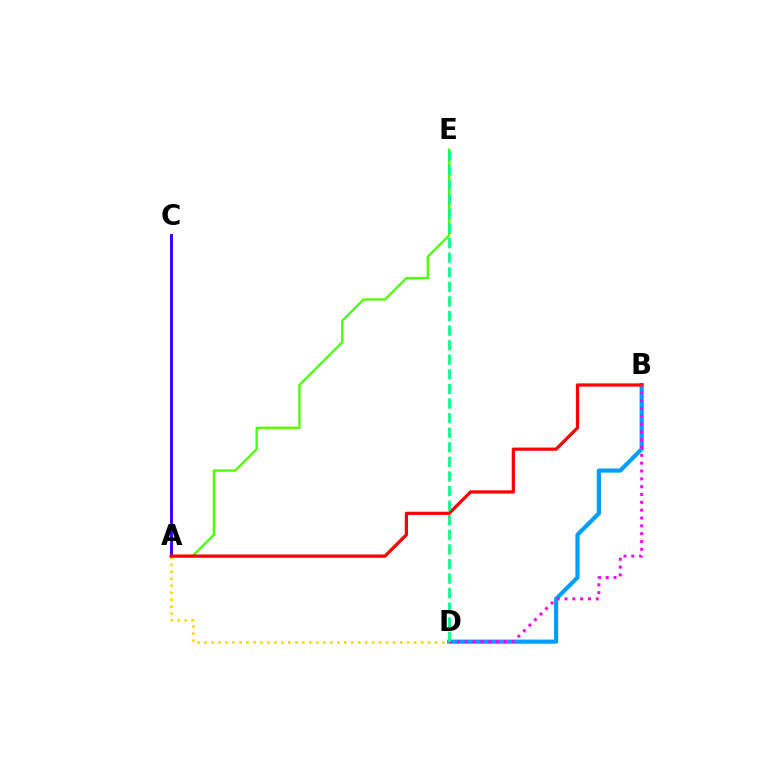{('A', 'C'): [{'color': '#3700ff', 'line_style': 'solid', 'thickness': 2.09}], ('A', 'E'): [{'color': '#4fff00', 'line_style': 'solid', 'thickness': 1.68}], ('B', 'D'): [{'color': '#009eff', 'line_style': 'solid', 'thickness': 3.0}, {'color': '#ff00ed', 'line_style': 'dotted', 'thickness': 2.13}], ('A', 'D'): [{'color': '#ffd500', 'line_style': 'dotted', 'thickness': 1.9}], ('A', 'B'): [{'color': '#ff0000', 'line_style': 'solid', 'thickness': 2.31}], ('D', 'E'): [{'color': '#00ff86', 'line_style': 'dashed', 'thickness': 1.98}]}